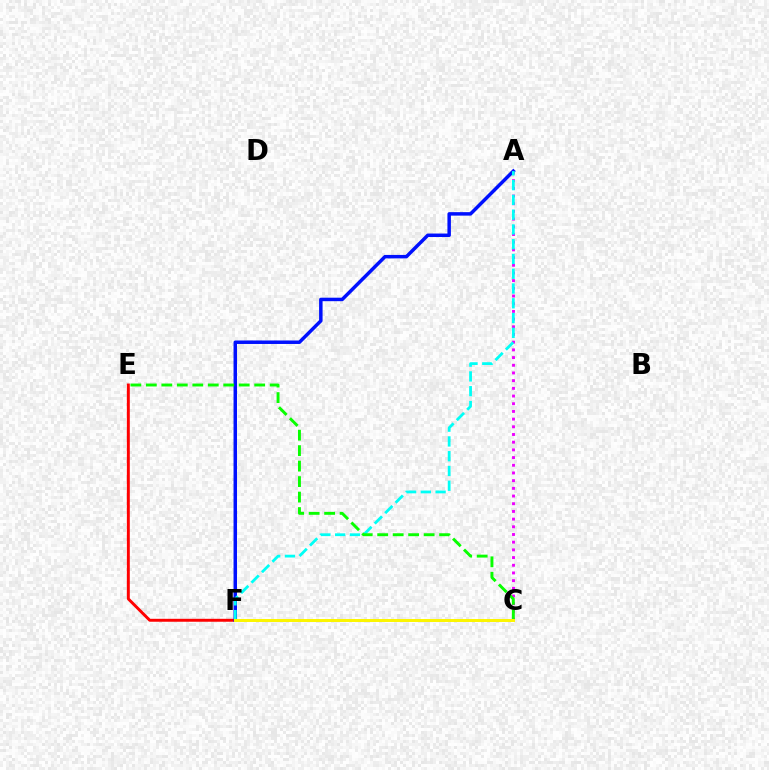{('E', 'F'): [{'color': '#ff0000', 'line_style': 'solid', 'thickness': 2.11}], ('A', 'C'): [{'color': '#ee00ff', 'line_style': 'dotted', 'thickness': 2.09}], ('A', 'F'): [{'color': '#0010ff', 'line_style': 'solid', 'thickness': 2.51}, {'color': '#00fff6', 'line_style': 'dashed', 'thickness': 2.01}], ('C', 'E'): [{'color': '#08ff00', 'line_style': 'dashed', 'thickness': 2.1}], ('C', 'F'): [{'color': '#fcf500', 'line_style': 'solid', 'thickness': 2.15}]}